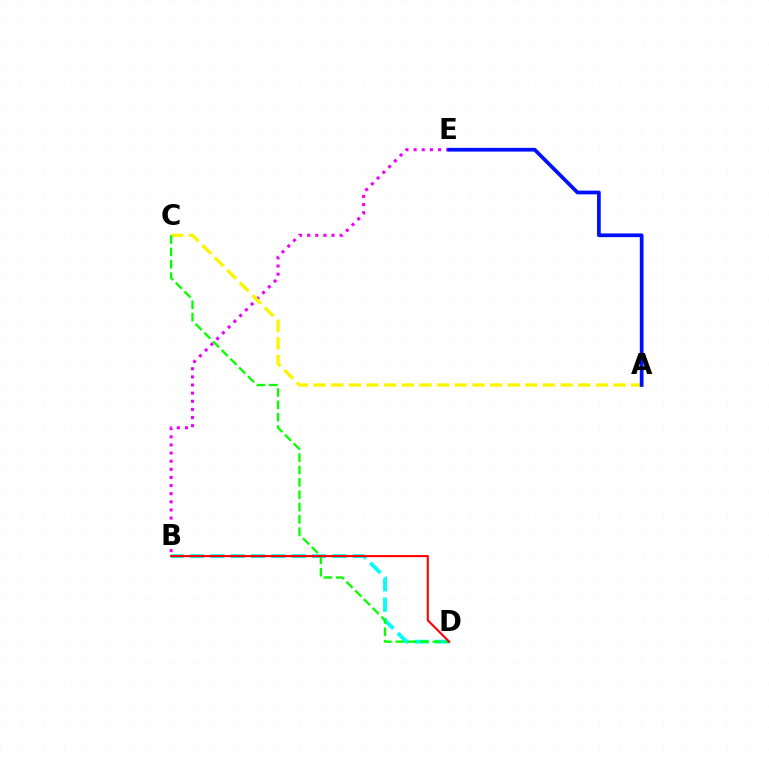{('B', 'E'): [{'color': '#ee00ff', 'line_style': 'dotted', 'thickness': 2.21}], ('B', 'D'): [{'color': '#00fff6', 'line_style': 'dashed', 'thickness': 2.77}, {'color': '#ff0000', 'line_style': 'solid', 'thickness': 1.52}], ('A', 'C'): [{'color': '#fcf500', 'line_style': 'dashed', 'thickness': 2.4}], ('A', 'E'): [{'color': '#0010ff', 'line_style': 'solid', 'thickness': 2.68}], ('C', 'D'): [{'color': '#08ff00', 'line_style': 'dashed', 'thickness': 1.68}]}